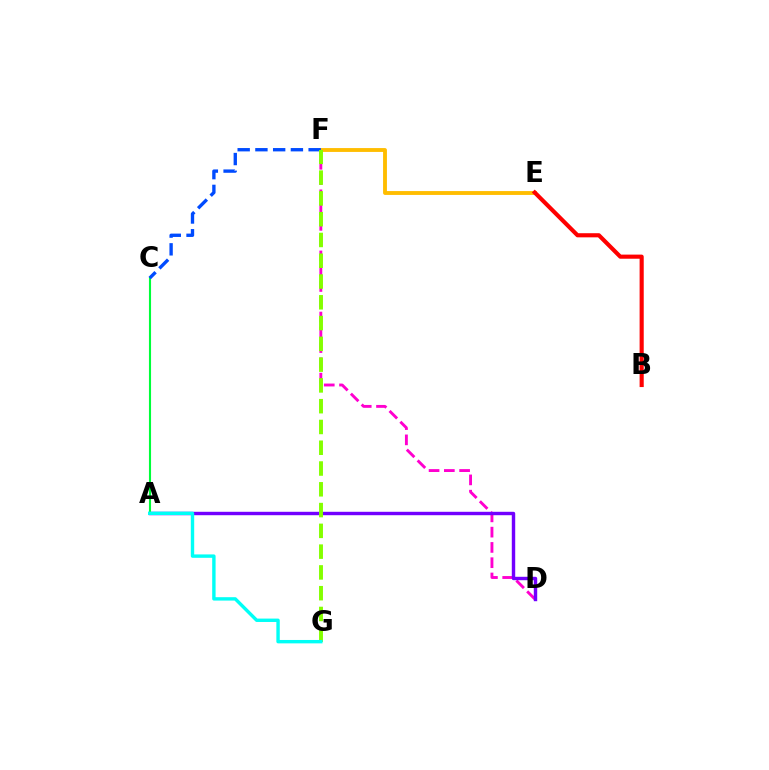{('D', 'F'): [{'color': '#ff00cf', 'line_style': 'dashed', 'thickness': 2.08}], ('A', 'D'): [{'color': '#7200ff', 'line_style': 'solid', 'thickness': 2.46}], ('E', 'F'): [{'color': '#ffbd00', 'line_style': 'solid', 'thickness': 2.78}], ('A', 'C'): [{'color': '#00ff39', 'line_style': 'solid', 'thickness': 1.52}], ('B', 'E'): [{'color': '#ff0000', 'line_style': 'solid', 'thickness': 2.97}], ('C', 'F'): [{'color': '#004bff', 'line_style': 'dashed', 'thickness': 2.41}], ('F', 'G'): [{'color': '#84ff00', 'line_style': 'dashed', 'thickness': 2.82}], ('A', 'G'): [{'color': '#00fff6', 'line_style': 'solid', 'thickness': 2.44}]}